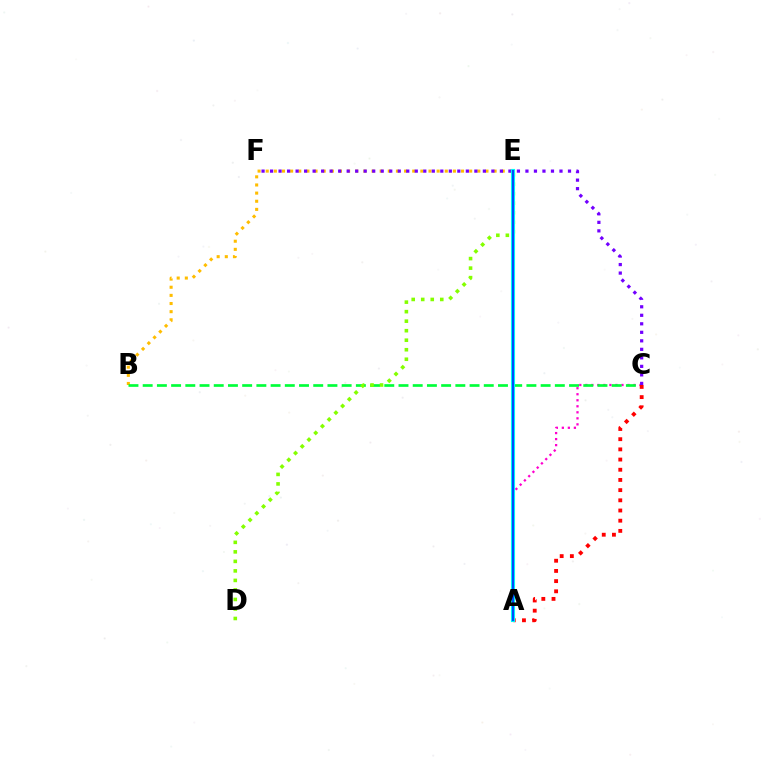{('A', 'C'): [{'color': '#ff00cf', 'line_style': 'dotted', 'thickness': 1.64}, {'color': '#ff0000', 'line_style': 'dotted', 'thickness': 2.77}], ('B', 'E'): [{'color': '#ffbd00', 'line_style': 'dotted', 'thickness': 2.21}], ('B', 'C'): [{'color': '#00ff39', 'line_style': 'dashed', 'thickness': 1.93}], ('D', 'E'): [{'color': '#84ff00', 'line_style': 'dotted', 'thickness': 2.59}], ('C', 'F'): [{'color': '#7200ff', 'line_style': 'dotted', 'thickness': 2.31}], ('A', 'E'): [{'color': '#00fff6', 'line_style': 'solid', 'thickness': 2.97}, {'color': '#004bff', 'line_style': 'solid', 'thickness': 1.53}]}